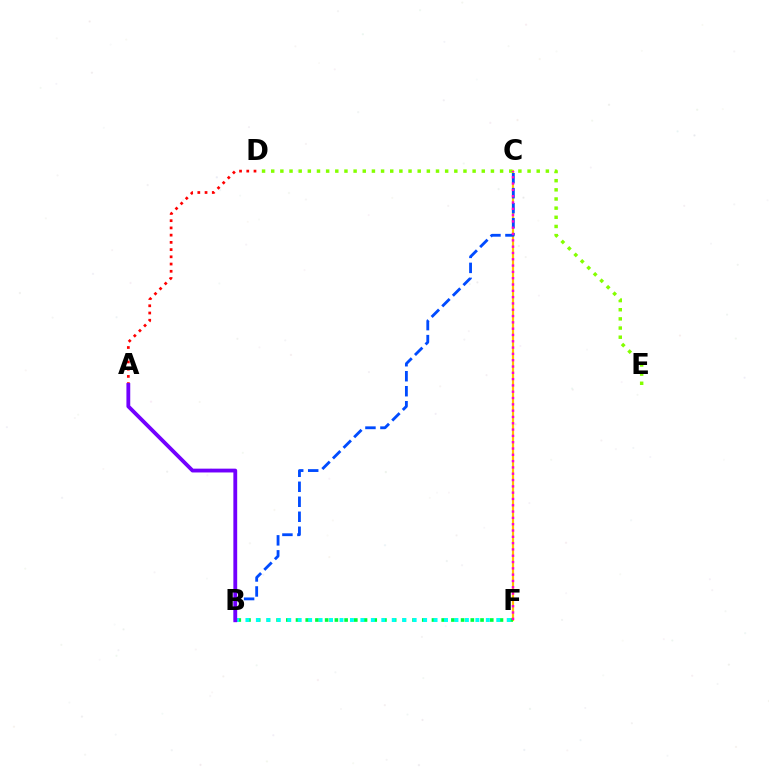{('C', 'F'): [{'color': '#ffbd00', 'line_style': 'solid', 'thickness': 1.59}, {'color': '#ff00cf', 'line_style': 'dotted', 'thickness': 1.71}], ('B', 'F'): [{'color': '#00ff39', 'line_style': 'dotted', 'thickness': 2.64}, {'color': '#00fff6', 'line_style': 'dotted', 'thickness': 2.84}], ('B', 'C'): [{'color': '#004bff', 'line_style': 'dashed', 'thickness': 2.04}], ('A', 'D'): [{'color': '#ff0000', 'line_style': 'dotted', 'thickness': 1.96}], ('D', 'E'): [{'color': '#84ff00', 'line_style': 'dotted', 'thickness': 2.49}], ('A', 'B'): [{'color': '#7200ff', 'line_style': 'solid', 'thickness': 2.75}]}